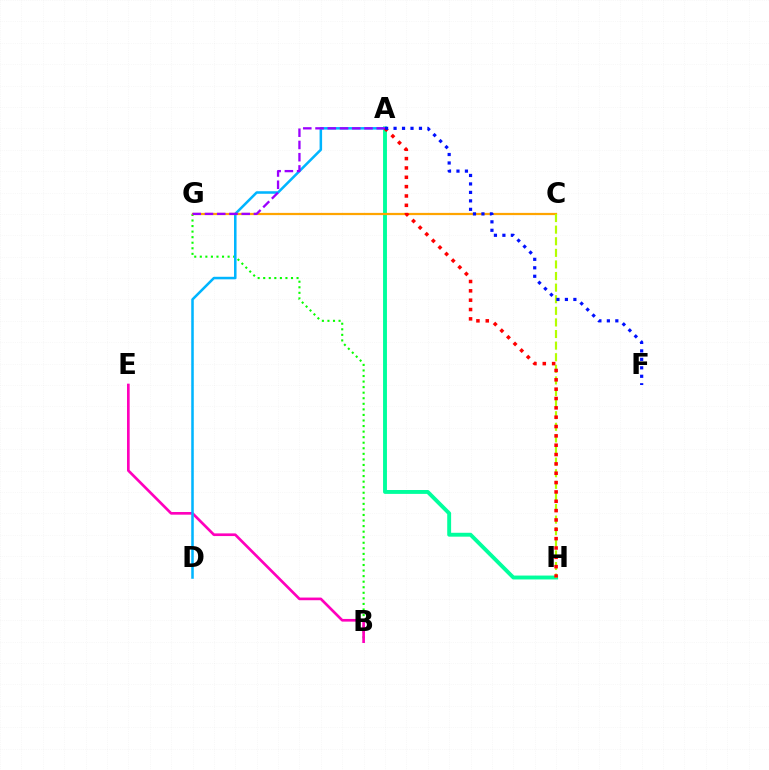{('B', 'G'): [{'color': '#08ff00', 'line_style': 'dotted', 'thickness': 1.51}], ('A', 'H'): [{'color': '#00ff9d', 'line_style': 'solid', 'thickness': 2.8}, {'color': '#ff0000', 'line_style': 'dotted', 'thickness': 2.54}], ('B', 'E'): [{'color': '#ff00bd', 'line_style': 'solid', 'thickness': 1.92}], ('A', 'D'): [{'color': '#00b5ff', 'line_style': 'solid', 'thickness': 1.83}], ('C', 'G'): [{'color': '#ffa500', 'line_style': 'solid', 'thickness': 1.6}], ('A', 'G'): [{'color': '#9b00ff', 'line_style': 'dashed', 'thickness': 1.66}], ('C', 'H'): [{'color': '#b3ff00', 'line_style': 'dashed', 'thickness': 1.58}], ('A', 'F'): [{'color': '#0010ff', 'line_style': 'dotted', 'thickness': 2.3}]}